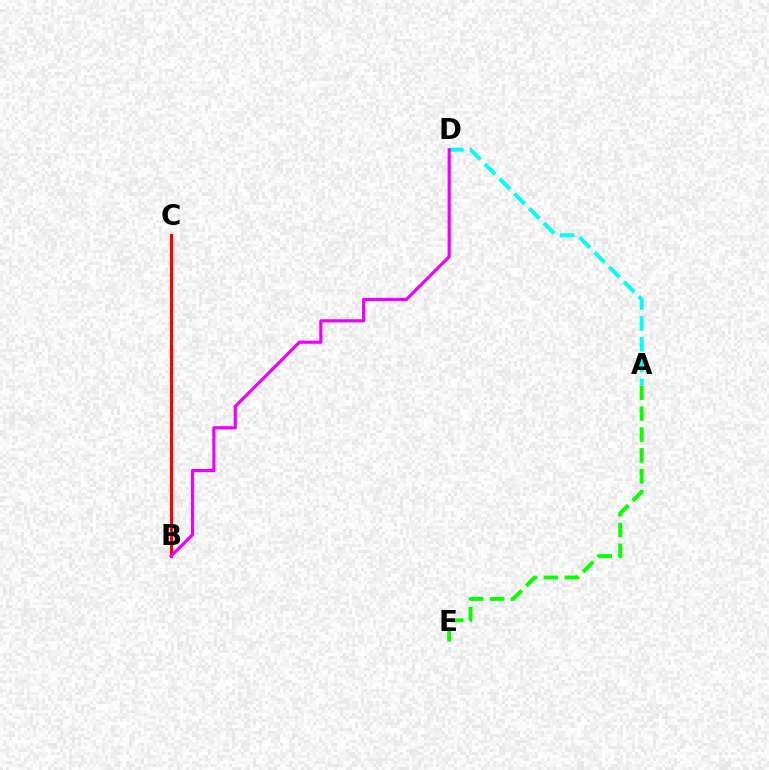{('B', 'C'): [{'color': '#fcf500', 'line_style': 'dotted', 'thickness': 1.77}, {'color': '#0010ff', 'line_style': 'dotted', 'thickness': 2.15}, {'color': '#ff0000', 'line_style': 'solid', 'thickness': 2.23}], ('A', 'D'): [{'color': '#00fff6', 'line_style': 'dashed', 'thickness': 2.83}], ('A', 'E'): [{'color': '#08ff00', 'line_style': 'dashed', 'thickness': 2.83}], ('B', 'D'): [{'color': '#ee00ff', 'line_style': 'solid', 'thickness': 2.28}]}